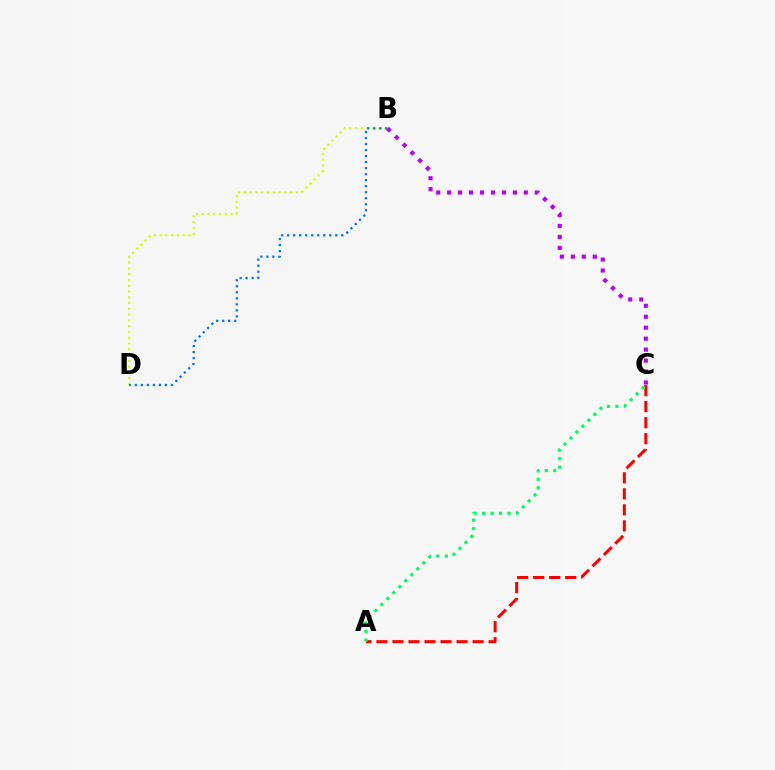{('B', 'C'): [{'color': '#b900ff', 'line_style': 'dotted', 'thickness': 2.98}], ('A', 'C'): [{'color': '#ff0000', 'line_style': 'dashed', 'thickness': 2.18}, {'color': '#00ff5c', 'line_style': 'dotted', 'thickness': 2.29}], ('B', 'D'): [{'color': '#d1ff00', 'line_style': 'dotted', 'thickness': 1.57}, {'color': '#0074ff', 'line_style': 'dotted', 'thickness': 1.64}]}